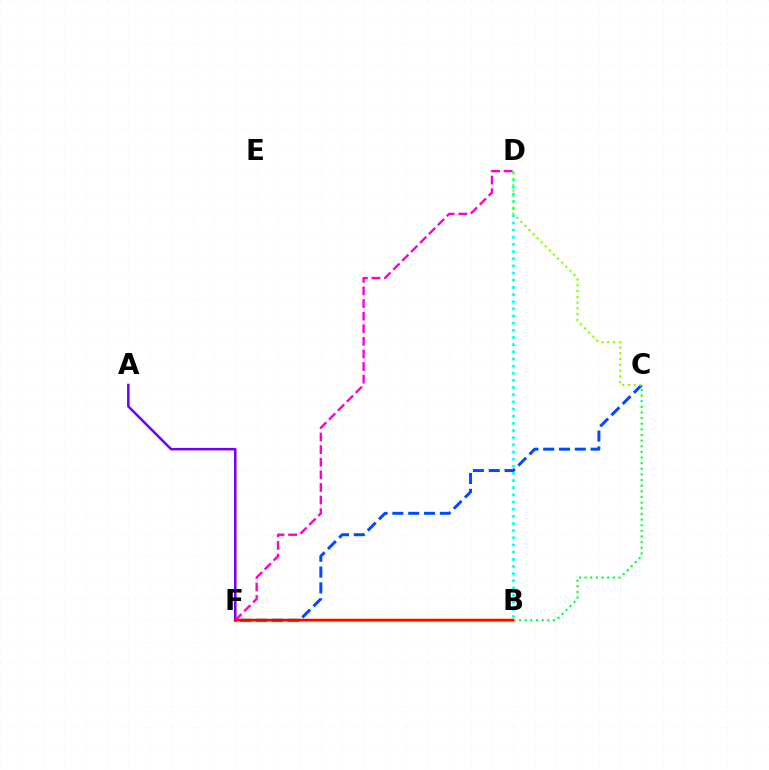{('B', 'C'): [{'color': '#00ff39', 'line_style': 'dotted', 'thickness': 1.53}], ('B', 'F'): [{'color': '#ffbd00', 'line_style': 'solid', 'thickness': 2.38}, {'color': '#ff0000', 'line_style': 'solid', 'thickness': 1.71}], ('B', 'D'): [{'color': '#00fff6', 'line_style': 'dotted', 'thickness': 1.94}], ('A', 'F'): [{'color': '#7200ff', 'line_style': 'solid', 'thickness': 1.82}], ('C', 'F'): [{'color': '#004bff', 'line_style': 'dashed', 'thickness': 2.15}], ('D', 'F'): [{'color': '#ff00cf', 'line_style': 'dashed', 'thickness': 1.71}], ('C', 'D'): [{'color': '#84ff00', 'line_style': 'dotted', 'thickness': 1.57}]}